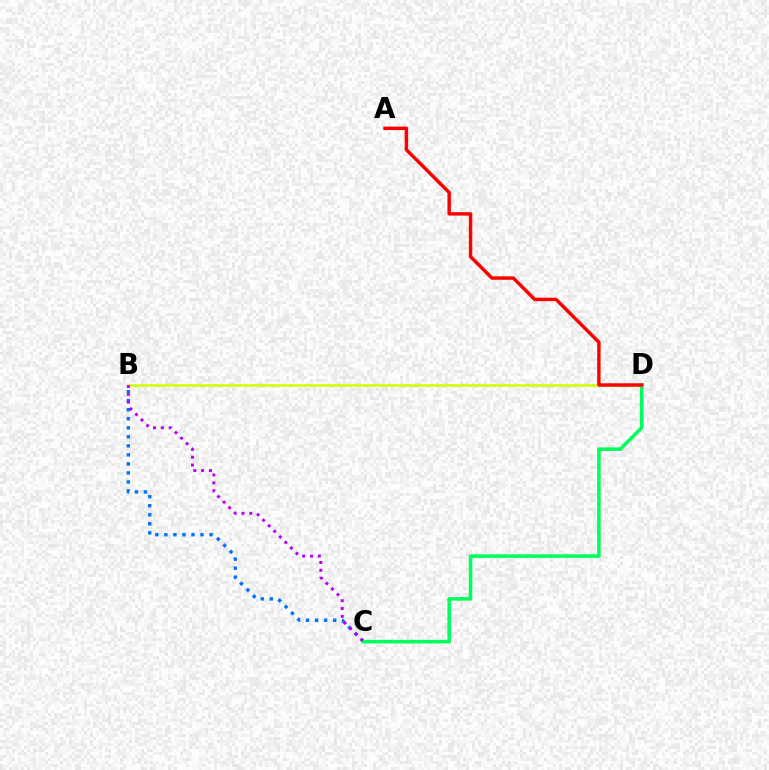{('B', 'C'): [{'color': '#0074ff', 'line_style': 'dotted', 'thickness': 2.45}, {'color': '#b900ff', 'line_style': 'dotted', 'thickness': 2.13}], ('C', 'D'): [{'color': '#00ff5c', 'line_style': 'solid', 'thickness': 2.56}], ('B', 'D'): [{'color': '#d1ff00', 'line_style': 'solid', 'thickness': 1.88}], ('A', 'D'): [{'color': '#ff0000', 'line_style': 'solid', 'thickness': 2.48}]}